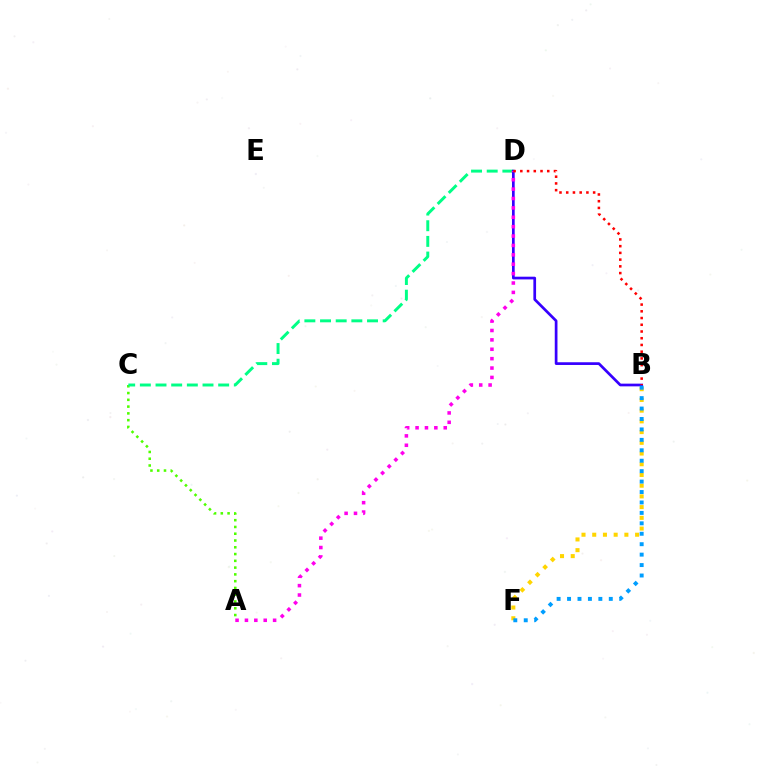{('A', 'C'): [{'color': '#4fff00', 'line_style': 'dotted', 'thickness': 1.84}], ('C', 'D'): [{'color': '#00ff86', 'line_style': 'dashed', 'thickness': 2.13}], ('B', 'D'): [{'color': '#3700ff', 'line_style': 'solid', 'thickness': 1.95}, {'color': '#ff0000', 'line_style': 'dotted', 'thickness': 1.83}], ('B', 'F'): [{'color': '#ffd500', 'line_style': 'dotted', 'thickness': 2.91}, {'color': '#009eff', 'line_style': 'dotted', 'thickness': 2.83}], ('A', 'D'): [{'color': '#ff00ed', 'line_style': 'dotted', 'thickness': 2.55}]}